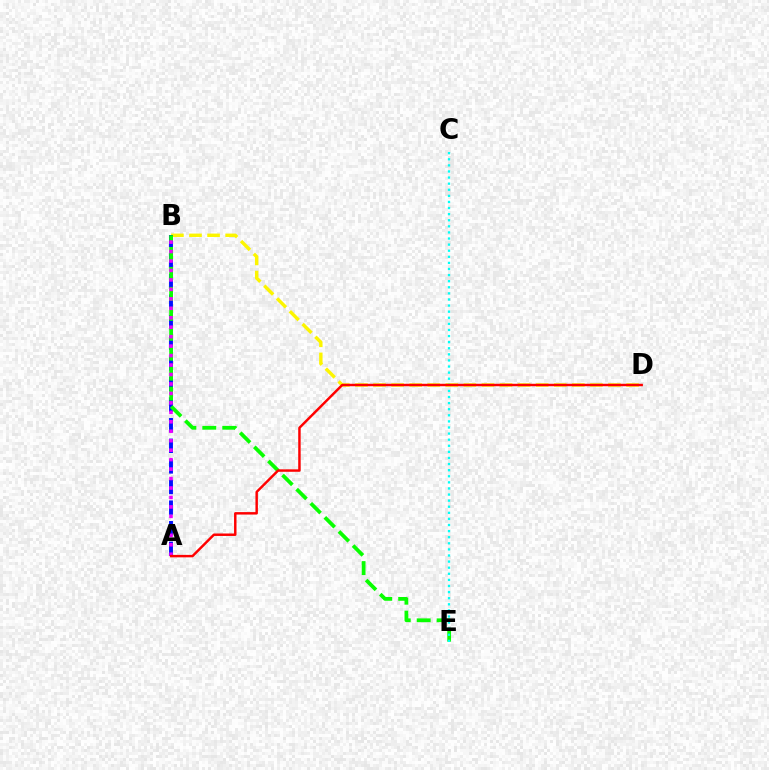{('B', 'D'): [{'color': '#fcf500', 'line_style': 'dashed', 'thickness': 2.46}], ('A', 'B'): [{'color': '#0010ff', 'line_style': 'dashed', 'thickness': 2.8}, {'color': '#ee00ff', 'line_style': 'dotted', 'thickness': 2.57}], ('B', 'E'): [{'color': '#08ff00', 'line_style': 'dashed', 'thickness': 2.71}], ('C', 'E'): [{'color': '#00fff6', 'line_style': 'dotted', 'thickness': 1.66}], ('A', 'D'): [{'color': '#ff0000', 'line_style': 'solid', 'thickness': 1.77}]}